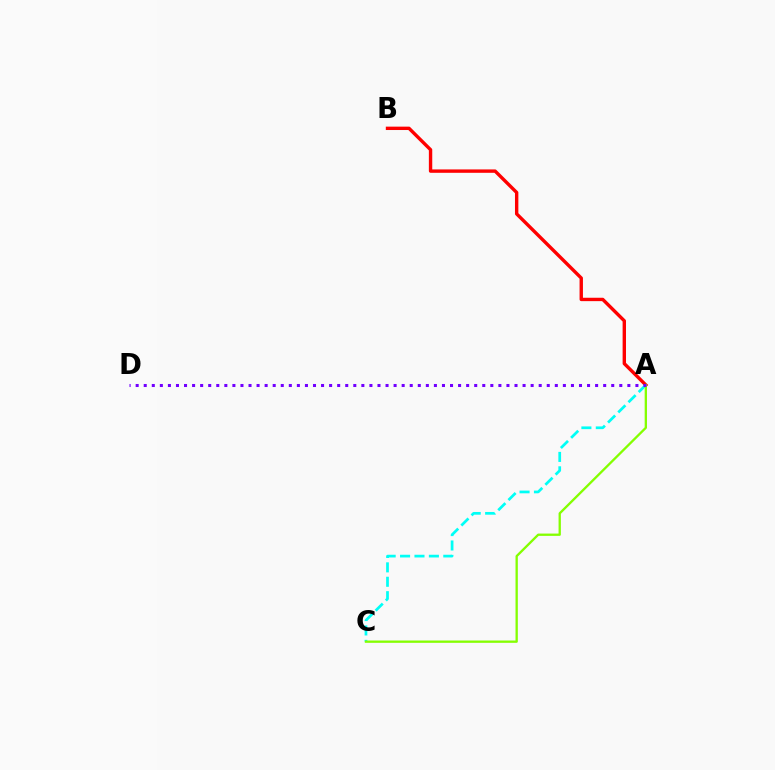{('A', 'C'): [{'color': '#00fff6', 'line_style': 'dashed', 'thickness': 1.96}, {'color': '#84ff00', 'line_style': 'solid', 'thickness': 1.67}], ('A', 'B'): [{'color': '#ff0000', 'line_style': 'solid', 'thickness': 2.44}], ('A', 'D'): [{'color': '#7200ff', 'line_style': 'dotted', 'thickness': 2.19}]}